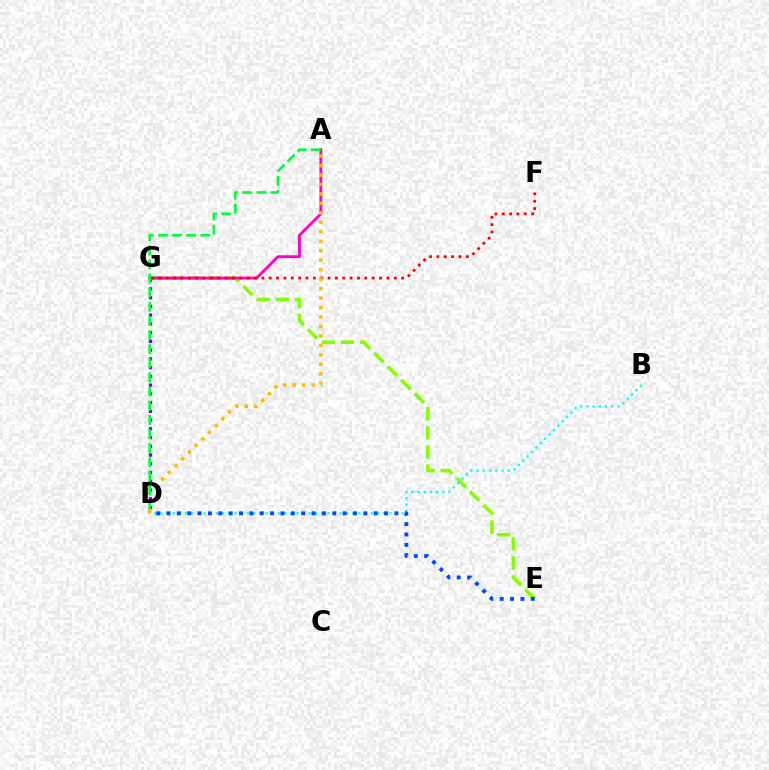{('D', 'G'): [{'color': '#7200ff', 'line_style': 'dotted', 'thickness': 2.38}], ('E', 'G'): [{'color': '#84ff00', 'line_style': 'dashed', 'thickness': 2.59}], ('A', 'G'): [{'color': '#ff00cf', 'line_style': 'solid', 'thickness': 2.04}], ('B', 'D'): [{'color': '#00fff6', 'line_style': 'dotted', 'thickness': 1.68}], ('F', 'G'): [{'color': '#ff0000', 'line_style': 'dotted', 'thickness': 2.0}], ('A', 'D'): [{'color': '#ffbd00', 'line_style': 'dotted', 'thickness': 2.57}, {'color': '#00ff39', 'line_style': 'dashed', 'thickness': 1.92}], ('D', 'E'): [{'color': '#004bff', 'line_style': 'dotted', 'thickness': 2.81}]}